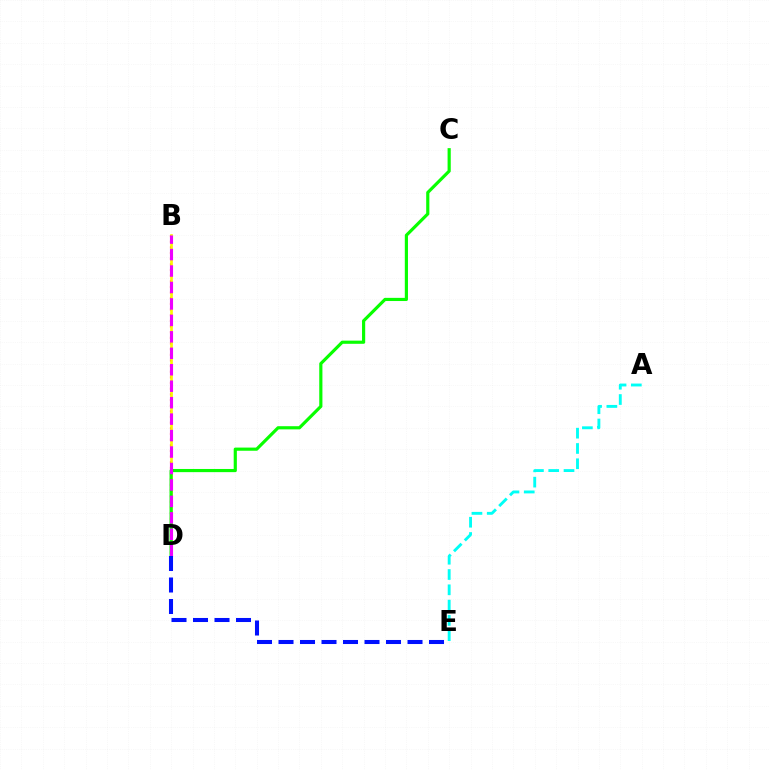{('B', 'D'): [{'color': '#ff0000', 'line_style': 'dotted', 'thickness': 1.54}, {'color': '#fcf500', 'line_style': 'solid', 'thickness': 1.93}, {'color': '#ee00ff', 'line_style': 'dashed', 'thickness': 2.24}], ('A', 'E'): [{'color': '#00fff6', 'line_style': 'dashed', 'thickness': 2.08}], ('C', 'D'): [{'color': '#08ff00', 'line_style': 'solid', 'thickness': 2.28}], ('D', 'E'): [{'color': '#0010ff', 'line_style': 'dashed', 'thickness': 2.92}]}